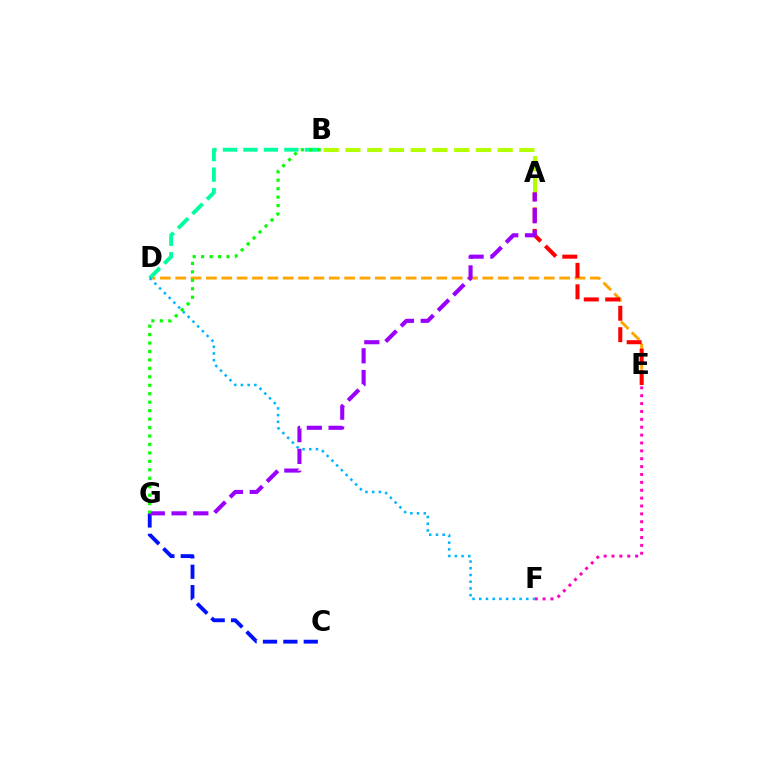{('A', 'B'): [{'color': '#b3ff00', 'line_style': 'dashed', 'thickness': 2.95}], ('D', 'E'): [{'color': '#ffa500', 'line_style': 'dashed', 'thickness': 2.09}], ('E', 'F'): [{'color': '#ff00bd', 'line_style': 'dotted', 'thickness': 2.14}], ('C', 'G'): [{'color': '#0010ff', 'line_style': 'dashed', 'thickness': 2.77}], ('A', 'E'): [{'color': '#ff0000', 'line_style': 'dashed', 'thickness': 2.91}], ('B', 'D'): [{'color': '#00ff9d', 'line_style': 'dashed', 'thickness': 2.78}], ('D', 'F'): [{'color': '#00b5ff', 'line_style': 'dotted', 'thickness': 1.82}], ('A', 'G'): [{'color': '#9b00ff', 'line_style': 'dashed', 'thickness': 2.95}], ('B', 'G'): [{'color': '#08ff00', 'line_style': 'dotted', 'thickness': 2.3}]}